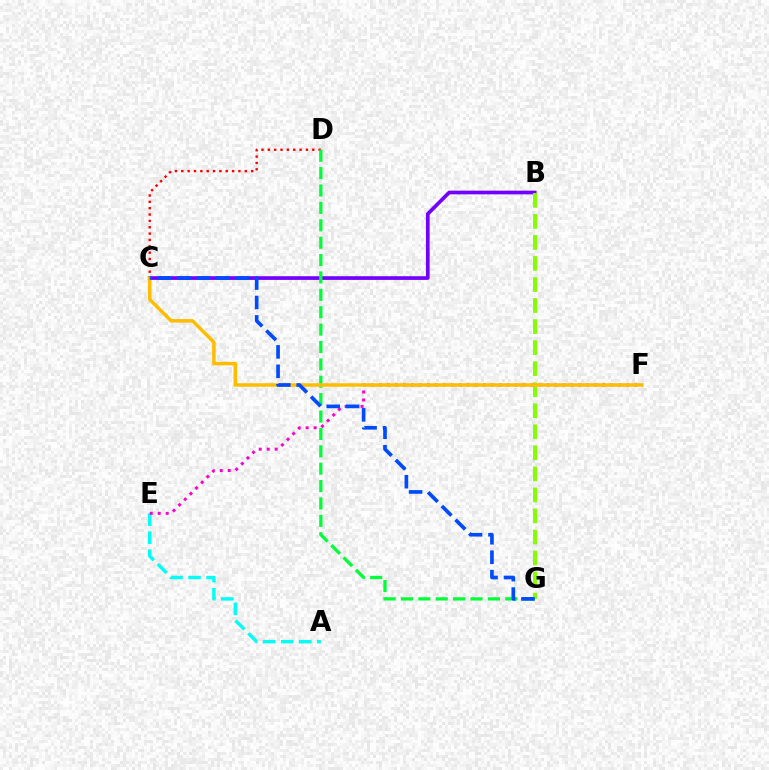{('A', 'E'): [{'color': '#00fff6', 'line_style': 'dashed', 'thickness': 2.45}], ('C', 'D'): [{'color': '#ff0000', 'line_style': 'dotted', 'thickness': 1.72}], ('E', 'F'): [{'color': '#ff00cf', 'line_style': 'dotted', 'thickness': 2.17}], ('B', 'C'): [{'color': '#7200ff', 'line_style': 'solid', 'thickness': 2.66}], ('B', 'G'): [{'color': '#84ff00', 'line_style': 'dashed', 'thickness': 2.86}], ('D', 'G'): [{'color': '#00ff39', 'line_style': 'dashed', 'thickness': 2.36}], ('C', 'F'): [{'color': '#ffbd00', 'line_style': 'solid', 'thickness': 2.51}], ('C', 'G'): [{'color': '#004bff', 'line_style': 'dashed', 'thickness': 2.64}]}